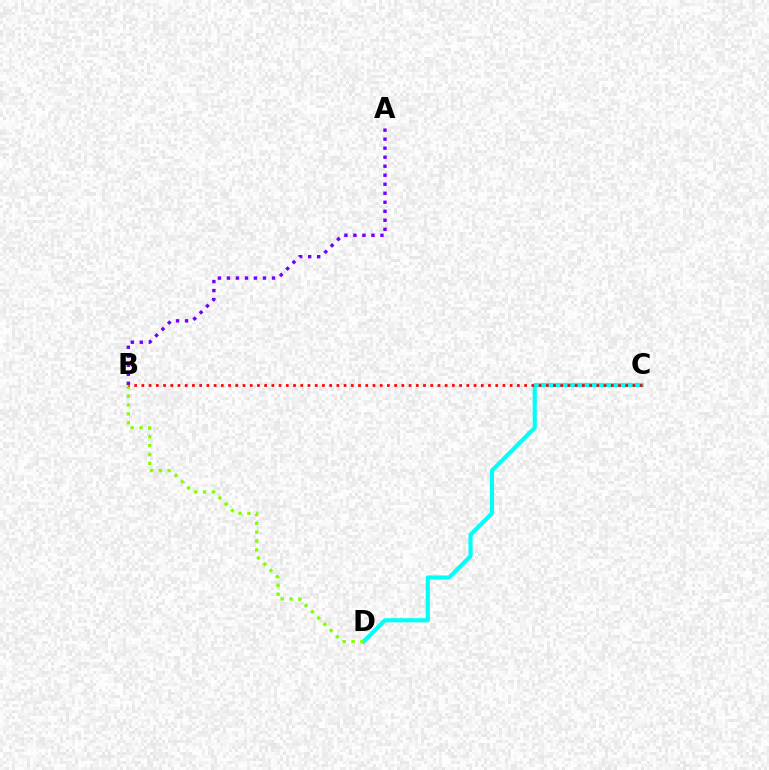{('A', 'B'): [{'color': '#7200ff', 'line_style': 'dotted', 'thickness': 2.45}], ('C', 'D'): [{'color': '#00fff6', 'line_style': 'solid', 'thickness': 2.98}], ('B', 'D'): [{'color': '#84ff00', 'line_style': 'dotted', 'thickness': 2.41}], ('B', 'C'): [{'color': '#ff0000', 'line_style': 'dotted', 'thickness': 1.96}]}